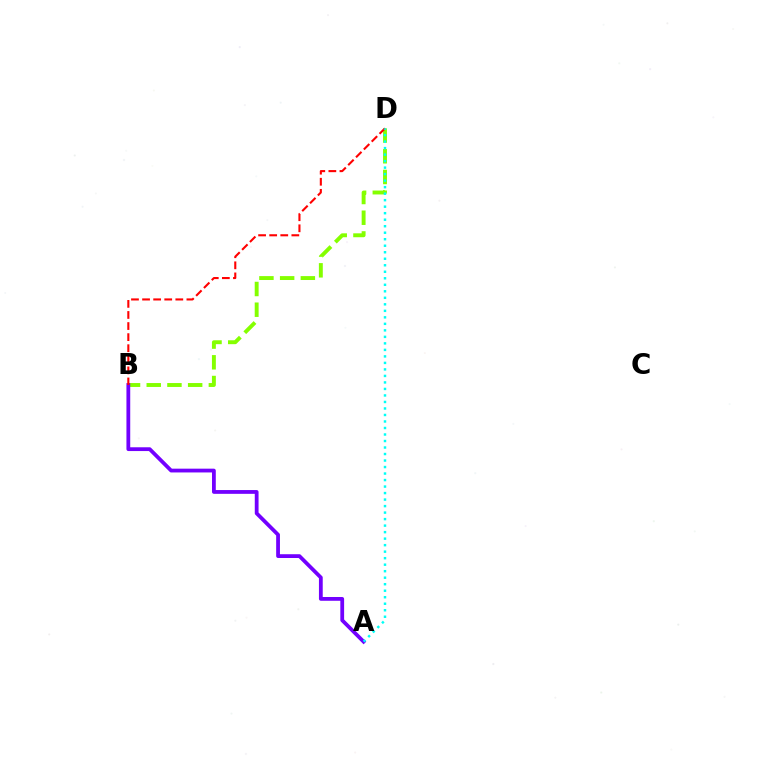{('B', 'D'): [{'color': '#84ff00', 'line_style': 'dashed', 'thickness': 2.81}, {'color': '#ff0000', 'line_style': 'dashed', 'thickness': 1.51}], ('A', 'B'): [{'color': '#7200ff', 'line_style': 'solid', 'thickness': 2.73}], ('A', 'D'): [{'color': '#00fff6', 'line_style': 'dotted', 'thickness': 1.77}]}